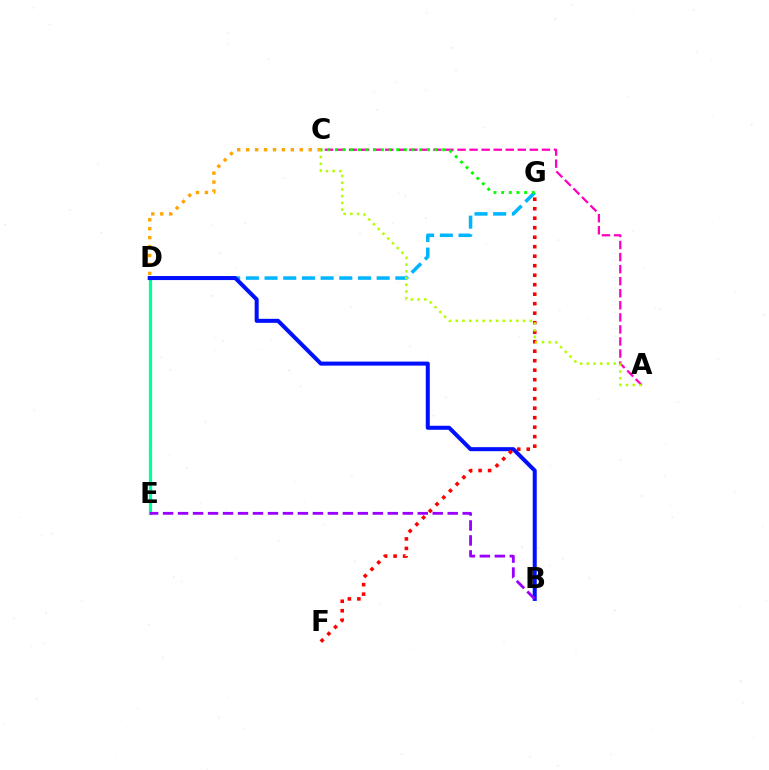{('D', 'E'): [{'color': '#00ff9d', 'line_style': 'solid', 'thickness': 2.34}], ('D', 'G'): [{'color': '#00b5ff', 'line_style': 'dashed', 'thickness': 2.54}], ('C', 'D'): [{'color': '#ffa500', 'line_style': 'dotted', 'thickness': 2.43}], ('B', 'D'): [{'color': '#0010ff', 'line_style': 'solid', 'thickness': 2.9}], ('F', 'G'): [{'color': '#ff0000', 'line_style': 'dotted', 'thickness': 2.58}], ('B', 'E'): [{'color': '#9b00ff', 'line_style': 'dashed', 'thickness': 2.04}], ('A', 'C'): [{'color': '#ff00bd', 'line_style': 'dashed', 'thickness': 1.64}, {'color': '#b3ff00', 'line_style': 'dotted', 'thickness': 1.83}], ('C', 'G'): [{'color': '#08ff00', 'line_style': 'dotted', 'thickness': 2.08}]}